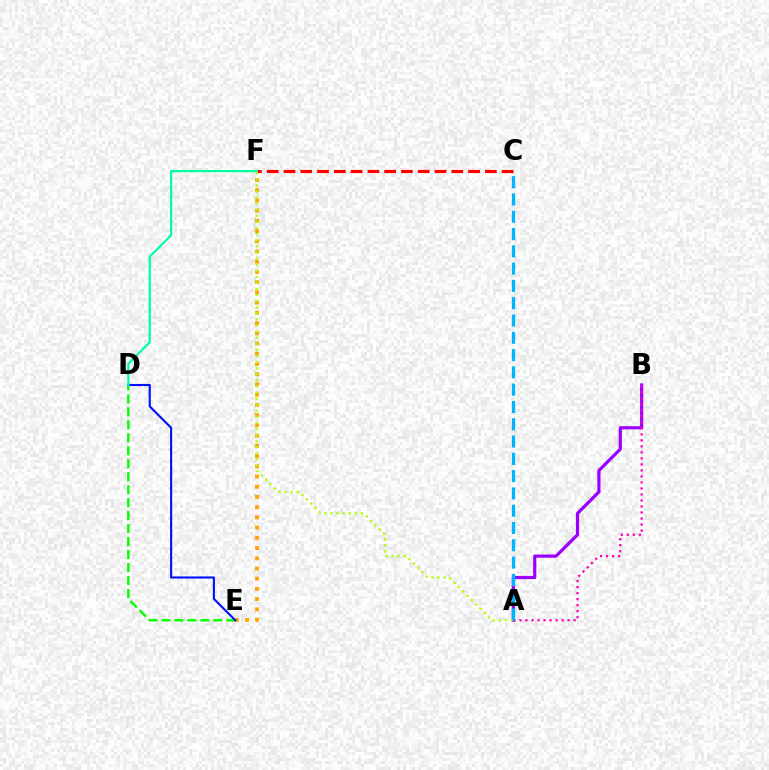{('D', 'E'): [{'color': '#08ff00', 'line_style': 'dashed', 'thickness': 1.76}, {'color': '#0010ff', 'line_style': 'solid', 'thickness': 1.52}], ('E', 'F'): [{'color': '#ffa500', 'line_style': 'dotted', 'thickness': 2.78}], ('A', 'B'): [{'color': '#9b00ff', 'line_style': 'solid', 'thickness': 2.31}, {'color': '#ff00bd', 'line_style': 'dotted', 'thickness': 1.63}], ('C', 'F'): [{'color': '#ff0000', 'line_style': 'dashed', 'thickness': 2.28}], ('A', 'F'): [{'color': '#b3ff00', 'line_style': 'dotted', 'thickness': 1.66}], ('A', 'C'): [{'color': '#00b5ff', 'line_style': 'dashed', 'thickness': 2.35}], ('D', 'F'): [{'color': '#00ff9d', 'line_style': 'solid', 'thickness': 1.58}]}